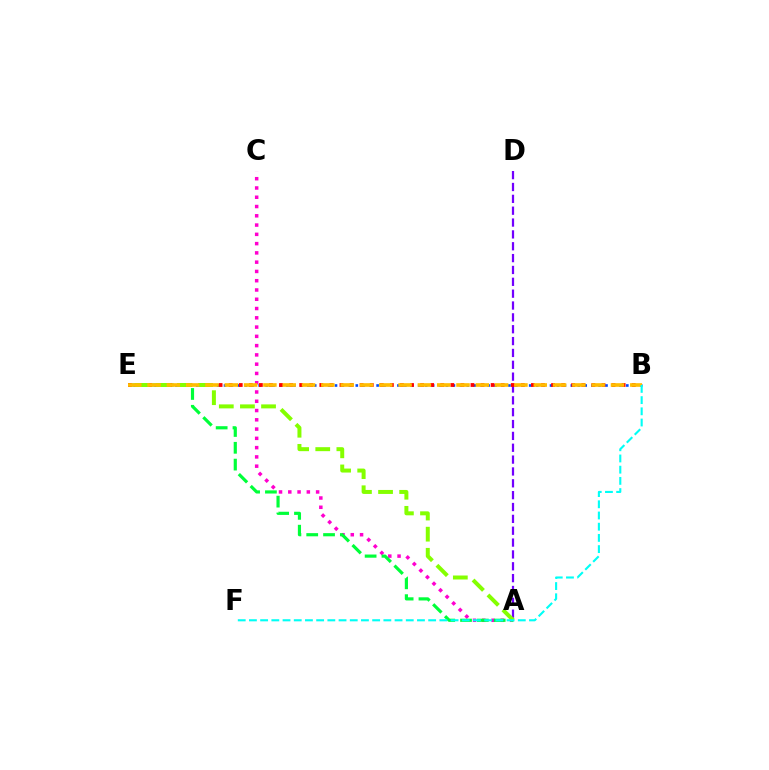{('A', 'C'): [{'color': '#ff00cf', 'line_style': 'dotted', 'thickness': 2.52}], ('A', 'E'): [{'color': '#00ff39', 'line_style': 'dashed', 'thickness': 2.28}, {'color': '#84ff00', 'line_style': 'dashed', 'thickness': 2.87}], ('B', 'E'): [{'color': '#004bff', 'line_style': 'dotted', 'thickness': 1.88}, {'color': '#ff0000', 'line_style': 'dotted', 'thickness': 2.74}, {'color': '#ffbd00', 'line_style': 'dashed', 'thickness': 2.62}], ('A', 'D'): [{'color': '#7200ff', 'line_style': 'dashed', 'thickness': 1.61}], ('B', 'F'): [{'color': '#00fff6', 'line_style': 'dashed', 'thickness': 1.52}]}